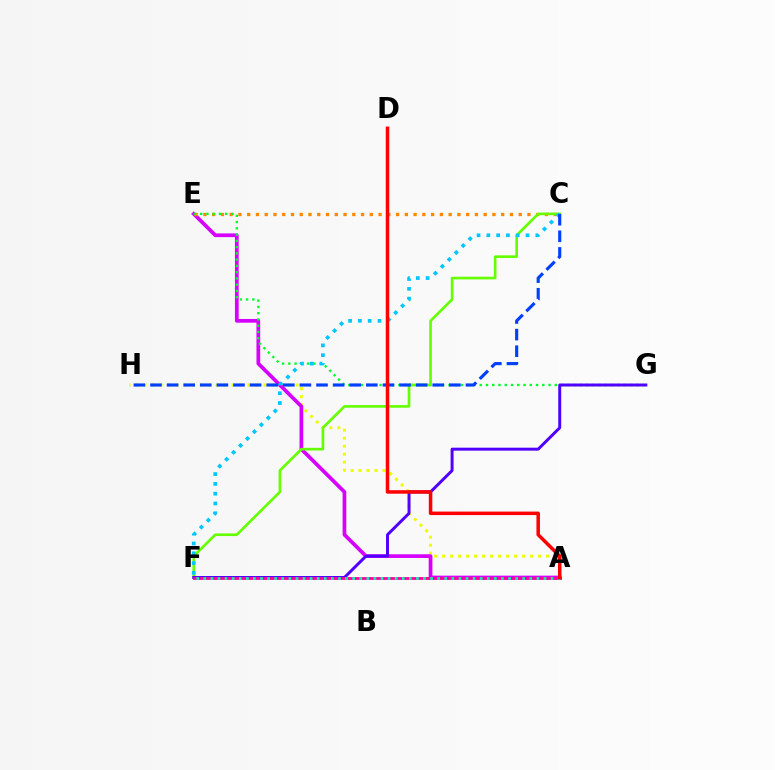{('A', 'H'): [{'color': '#eeff00', 'line_style': 'dotted', 'thickness': 2.17}], ('A', 'E'): [{'color': '#d600ff', 'line_style': 'solid', 'thickness': 2.68}], ('C', 'E'): [{'color': '#ff8800', 'line_style': 'dotted', 'thickness': 2.38}], ('E', 'G'): [{'color': '#00ff27', 'line_style': 'dotted', 'thickness': 1.7}], ('C', 'F'): [{'color': '#66ff00', 'line_style': 'solid', 'thickness': 1.92}, {'color': '#00c7ff', 'line_style': 'dotted', 'thickness': 2.66}], ('F', 'G'): [{'color': '#4f00ff', 'line_style': 'solid', 'thickness': 2.13}], ('C', 'H'): [{'color': '#003fff', 'line_style': 'dashed', 'thickness': 2.26}], ('A', 'F'): [{'color': '#ff00a0', 'line_style': 'solid', 'thickness': 2.04}, {'color': '#00ffaf', 'line_style': 'dotted', 'thickness': 1.93}], ('A', 'D'): [{'color': '#ff0000', 'line_style': 'solid', 'thickness': 2.52}]}